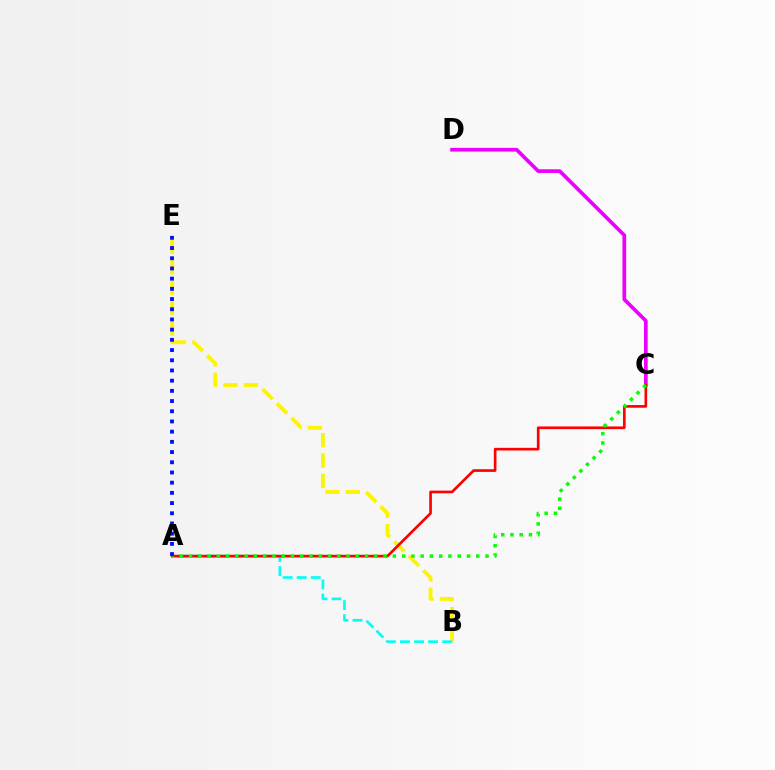{('B', 'E'): [{'color': '#fcf500', 'line_style': 'dashed', 'thickness': 2.77}], ('A', 'B'): [{'color': '#00fff6', 'line_style': 'dashed', 'thickness': 1.91}], ('C', 'D'): [{'color': '#ee00ff', 'line_style': 'solid', 'thickness': 2.67}], ('A', 'C'): [{'color': '#ff0000', 'line_style': 'solid', 'thickness': 1.92}, {'color': '#08ff00', 'line_style': 'dotted', 'thickness': 2.52}], ('A', 'E'): [{'color': '#0010ff', 'line_style': 'dotted', 'thickness': 2.77}]}